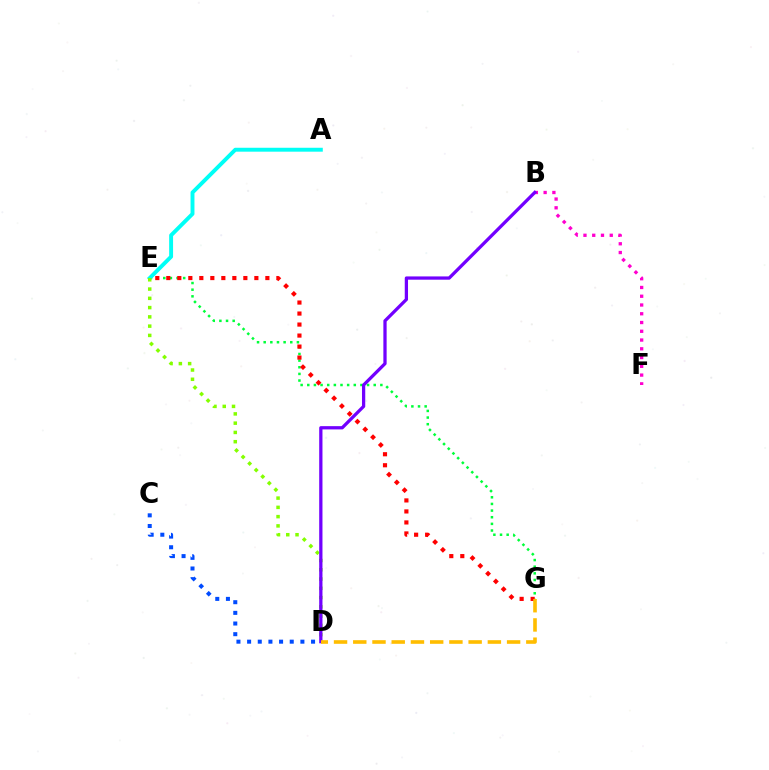{('E', 'G'): [{'color': '#00ff39', 'line_style': 'dotted', 'thickness': 1.81}, {'color': '#ff0000', 'line_style': 'dotted', 'thickness': 2.99}], ('C', 'D'): [{'color': '#004bff', 'line_style': 'dotted', 'thickness': 2.9}], ('A', 'E'): [{'color': '#00fff6', 'line_style': 'solid', 'thickness': 2.82}], ('D', 'E'): [{'color': '#84ff00', 'line_style': 'dotted', 'thickness': 2.52}], ('B', 'F'): [{'color': '#ff00cf', 'line_style': 'dotted', 'thickness': 2.38}], ('B', 'D'): [{'color': '#7200ff', 'line_style': 'solid', 'thickness': 2.35}], ('D', 'G'): [{'color': '#ffbd00', 'line_style': 'dashed', 'thickness': 2.61}]}